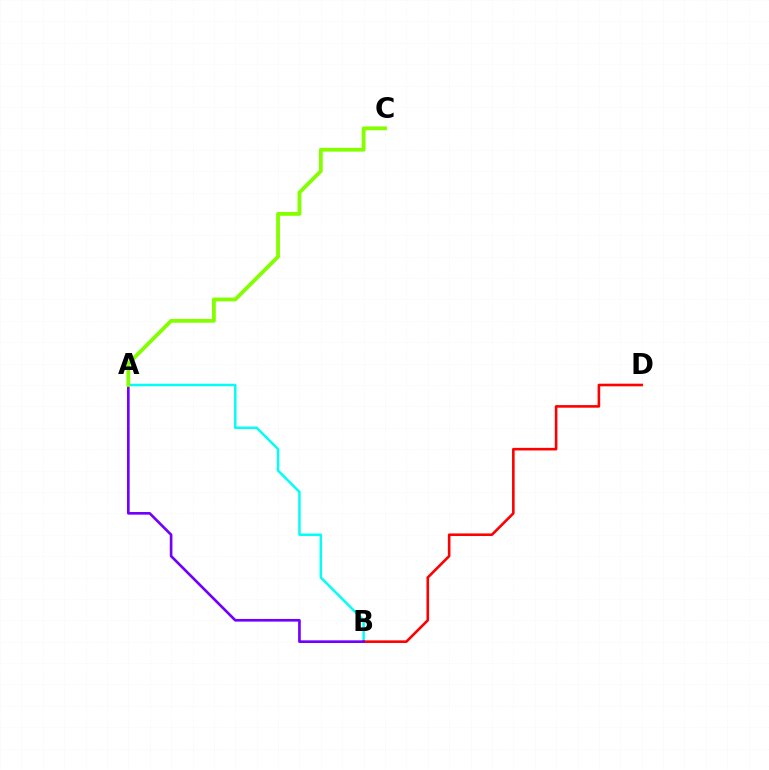{('A', 'B'): [{'color': '#00fff6', 'line_style': 'solid', 'thickness': 1.78}, {'color': '#7200ff', 'line_style': 'solid', 'thickness': 1.91}], ('B', 'D'): [{'color': '#ff0000', 'line_style': 'solid', 'thickness': 1.88}], ('A', 'C'): [{'color': '#84ff00', 'line_style': 'solid', 'thickness': 2.75}]}